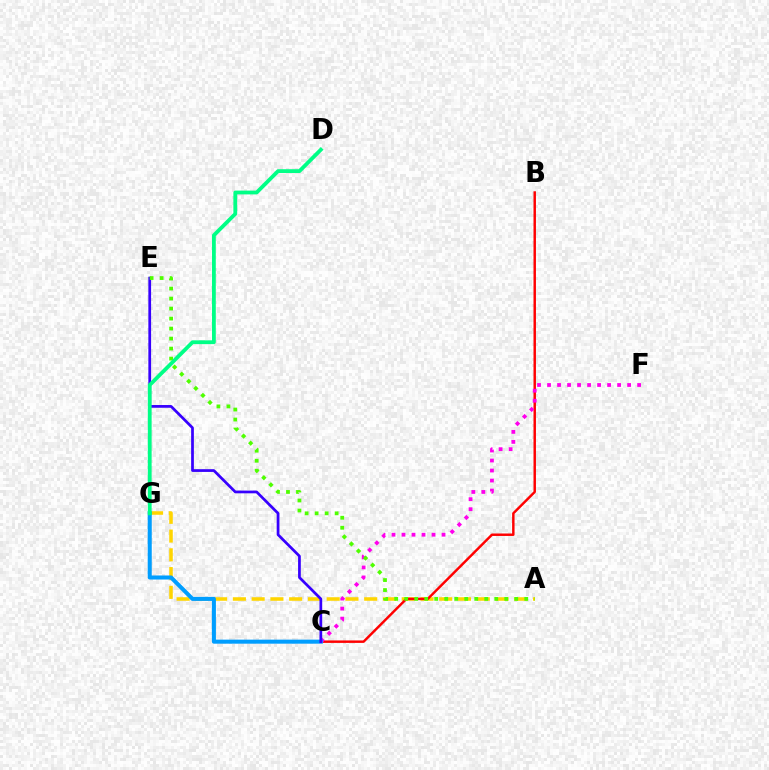{('A', 'G'): [{'color': '#ffd500', 'line_style': 'dashed', 'thickness': 2.55}], ('B', 'C'): [{'color': '#ff0000', 'line_style': 'solid', 'thickness': 1.77}], ('C', 'F'): [{'color': '#ff00ed', 'line_style': 'dotted', 'thickness': 2.72}], ('C', 'G'): [{'color': '#009eff', 'line_style': 'solid', 'thickness': 2.91}], ('C', 'E'): [{'color': '#3700ff', 'line_style': 'solid', 'thickness': 1.97}], ('A', 'E'): [{'color': '#4fff00', 'line_style': 'dotted', 'thickness': 2.72}], ('D', 'G'): [{'color': '#00ff86', 'line_style': 'solid', 'thickness': 2.74}]}